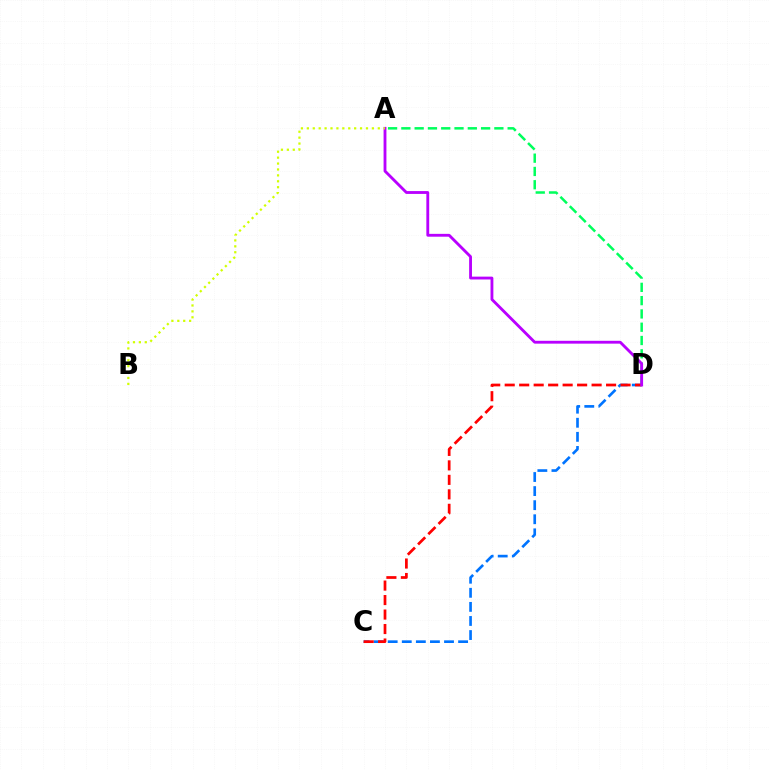{('A', 'D'): [{'color': '#00ff5c', 'line_style': 'dashed', 'thickness': 1.8}, {'color': '#b900ff', 'line_style': 'solid', 'thickness': 2.05}], ('C', 'D'): [{'color': '#0074ff', 'line_style': 'dashed', 'thickness': 1.91}, {'color': '#ff0000', 'line_style': 'dashed', 'thickness': 1.97}], ('A', 'B'): [{'color': '#d1ff00', 'line_style': 'dotted', 'thickness': 1.61}]}